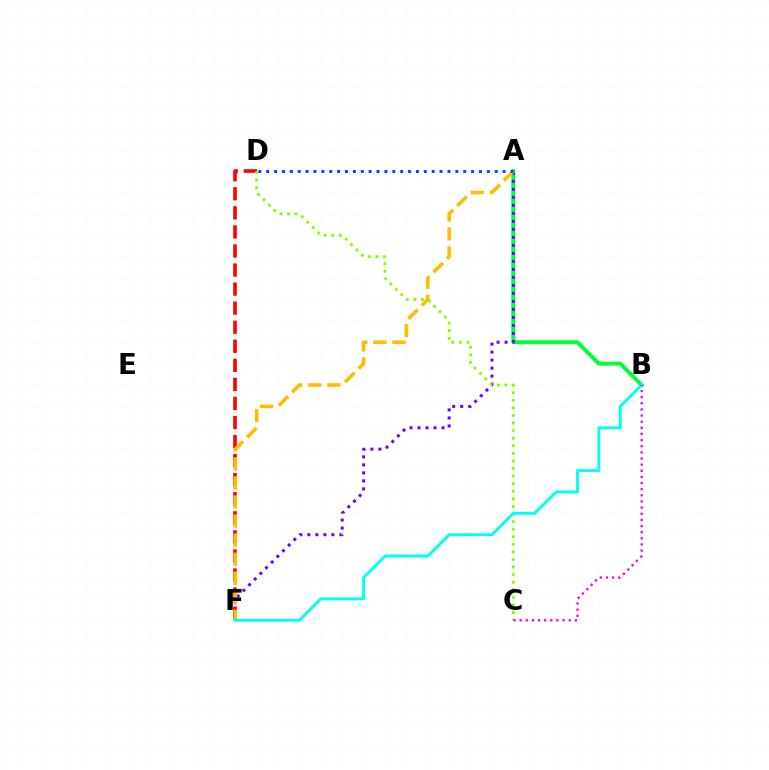{('A', 'B'): [{'color': '#00ff39', 'line_style': 'solid', 'thickness': 2.85}], ('A', 'F'): [{'color': '#7200ff', 'line_style': 'dotted', 'thickness': 2.17}, {'color': '#ffbd00', 'line_style': 'dashed', 'thickness': 2.59}], ('D', 'F'): [{'color': '#ff0000', 'line_style': 'dashed', 'thickness': 2.59}], ('C', 'D'): [{'color': '#84ff00', 'line_style': 'dotted', 'thickness': 2.06}], ('B', 'F'): [{'color': '#00fff6', 'line_style': 'solid', 'thickness': 2.1}], ('A', 'D'): [{'color': '#004bff', 'line_style': 'dotted', 'thickness': 2.14}], ('B', 'C'): [{'color': '#ff00cf', 'line_style': 'dotted', 'thickness': 1.67}]}